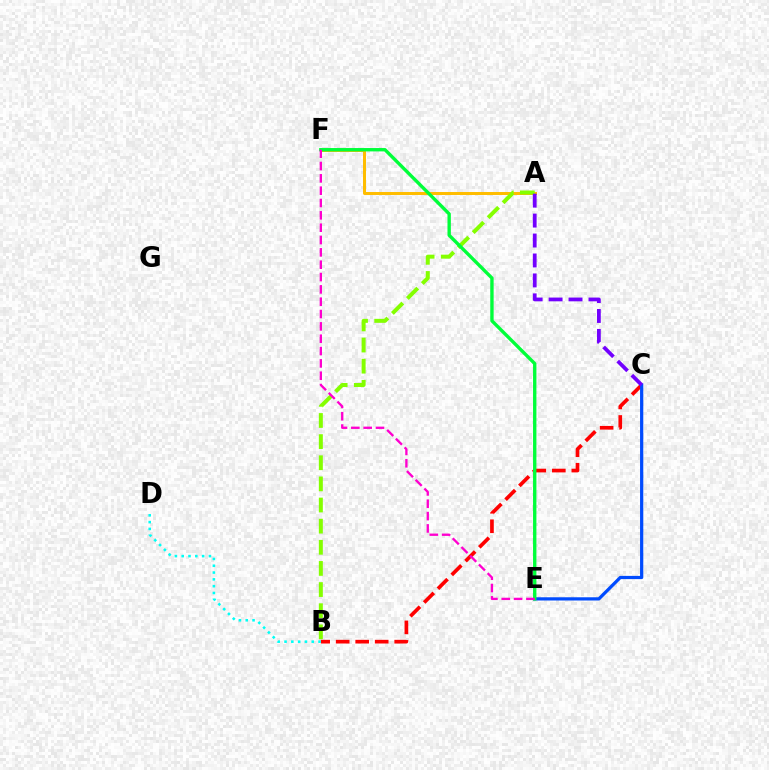{('B', 'C'): [{'color': '#ff0000', 'line_style': 'dashed', 'thickness': 2.65}], ('C', 'E'): [{'color': '#004bff', 'line_style': 'solid', 'thickness': 2.33}], ('A', 'F'): [{'color': '#ffbd00', 'line_style': 'solid', 'thickness': 2.15}], ('A', 'B'): [{'color': '#84ff00', 'line_style': 'dashed', 'thickness': 2.87}], ('A', 'C'): [{'color': '#7200ff', 'line_style': 'dashed', 'thickness': 2.71}], ('E', 'F'): [{'color': '#00ff39', 'line_style': 'solid', 'thickness': 2.42}, {'color': '#ff00cf', 'line_style': 'dashed', 'thickness': 1.68}], ('B', 'D'): [{'color': '#00fff6', 'line_style': 'dotted', 'thickness': 1.85}]}